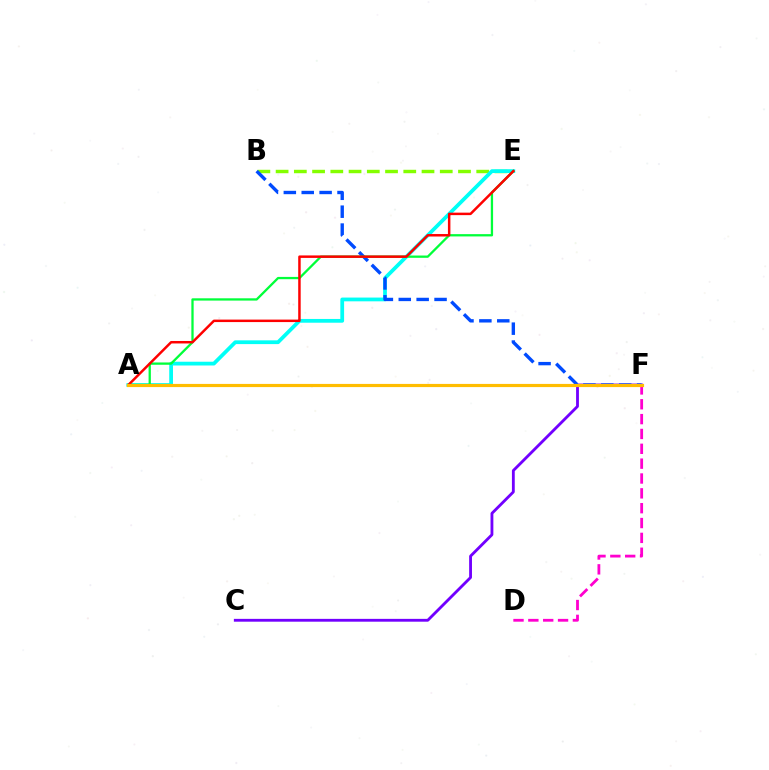{('B', 'E'): [{'color': '#84ff00', 'line_style': 'dashed', 'thickness': 2.48}], ('A', 'E'): [{'color': '#00fff6', 'line_style': 'solid', 'thickness': 2.71}, {'color': '#00ff39', 'line_style': 'solid', 'thickness': 1.65}, {'color': '#ff0000', 'line_style': 'solid', 'thickness': 1.79}], ('C', 'F'): [{'color': '#7200ff', 'line_style': 'solid', 'thickness': 2.04}], ('B', 'F'): [{'color': '#004bff', 'line_style': 'dashed', 'thickness': 2.43}], ('D', 'F'): [{'color': '#ff00cf', 'line_style': 'dashed', 'thickness': 2.02}], ('A', 'F'): [{'color': '#ffbd00', 'line_style': 'solid', 'thickness': 2.29}]}